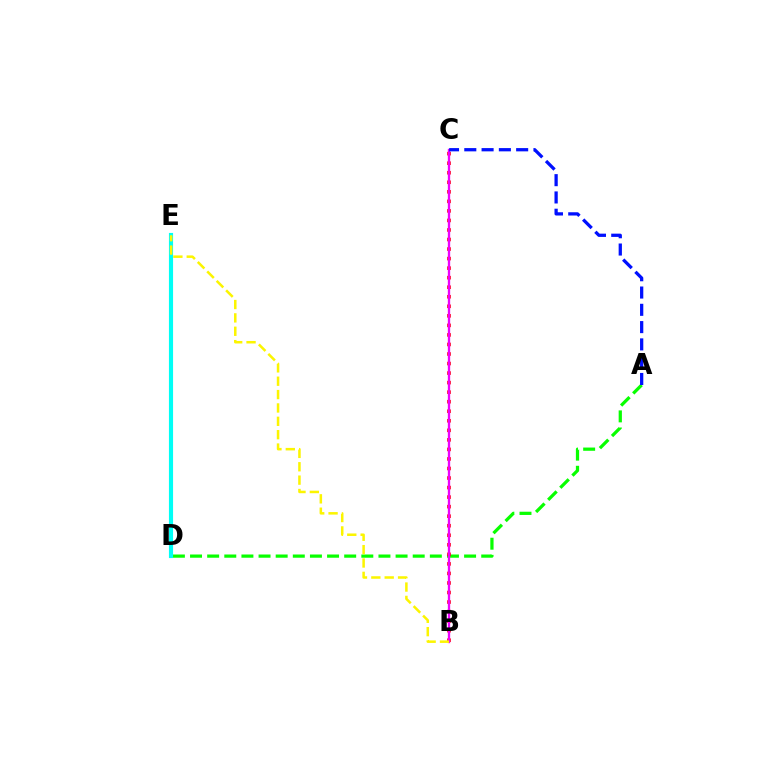{('A', 'D'): [{'color': '#08ff00', 'line_style': 'dashed', 'thickness': 2.33}], ('B', 'C'): [{'color': '#ff0000', 'line_style': 'dotted', 'thickness': 2.59}, {'color': '#ee00ff', 'line_style': 'solid', 'thickness': 1.68}], ('D', 'E'): [{'color': '#00fff6', 'line_style': 'solid', 'thickness': 2.98}], ('B', 'E'): [{'color': '#fcf500', 'line_style': 'dashed', 'thickness': 1.82}], ('A', 'C'): [{'color': '#0010ff', 'line_style': 'dashed', 'thickness': 2.35}]}